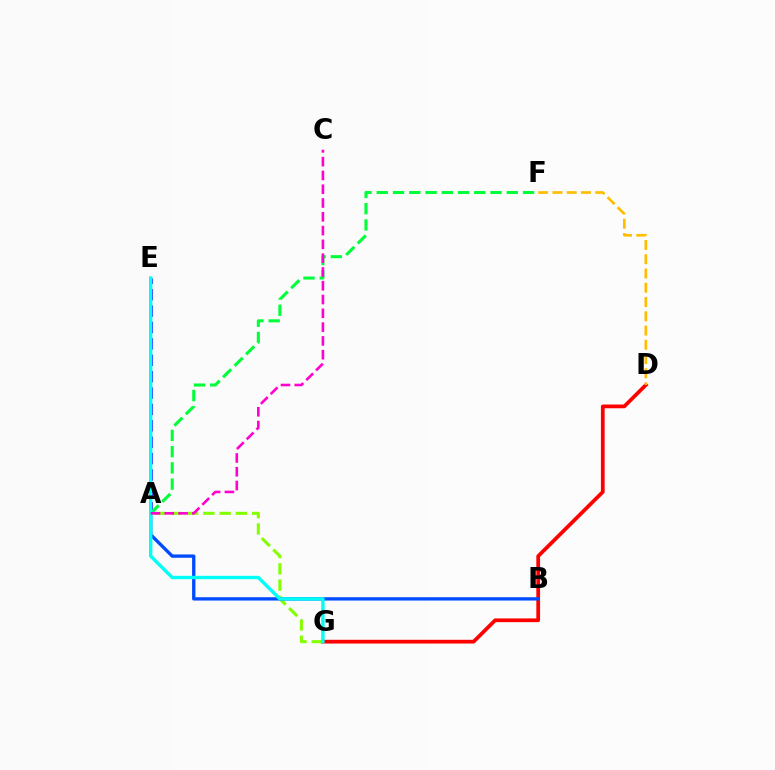{('A', 'E'): [{'color': '#7200ff', 'line_style': 'dashed', 'thickness': 2.23}], ('D', 'G'): [{'color': '#ff0000', 'line_style': 'solid', 'thickness': 2.69}], ('A', 'G'): [{'color': '#84ff00', 'line_style': 'dashed', 'thickness': 2.21}], ('A', 'B'): [{'color': '#004bff', 'line_style': 'solid', 'thickness': 2.39}], ('D', 'F'): [{'color': '#ffbd00', 'line_style': 'dashed', 'thickness': 1.94}], ('A', 'F'): [{'color': '#00ff39', 'line_style': 'dashed', 'thickness': 2.21}], ('E', 'G'): [{'color': '#00fff6', 'line_style': 'solid', 'thickness': 2.43}], ('A', 'C'): [{'color': '#ff00cf', 'line_style': 'dashed', 'thickness': 1.87}]}